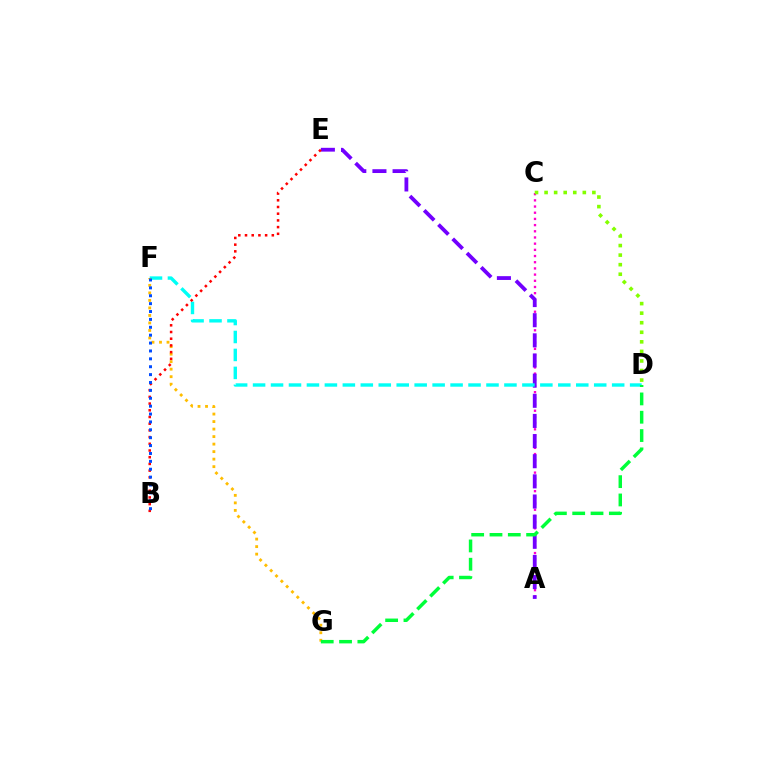{('A', 'C'): [{'color': '#ff00cf', 'line_style': 'dotted', 'thickness': 1.68}], ('A', 'E'): [{'color': '#7200ff', 'line_style': 'dashed', 'thickness': 2.74}], ('D', 'F'): [{'color': '#00fff6', 'line_style': 'dashed', 'thickness': 2.44}], ('F', 'G'): [{'color': '#ffbd00', 'line_style': 'dotted', 'thickness': 2.04}], ('D', 'G'): [{'color': '#00ff39', 'line_style': 'dashed', 'thickness': 2.49}], ('C', 'D'): [{'color': '#84ff00', 'line_style': 'dotted', 'thickness': 2.6}], ('B', 'E'): [{'color': '#ff0000', 'line_style': 'dotted', 'thickness': 1.82}], ('B', 'F'): [{'color': '#004bff', 'line_style': 'dotted', 'thickness': 2.14}]}